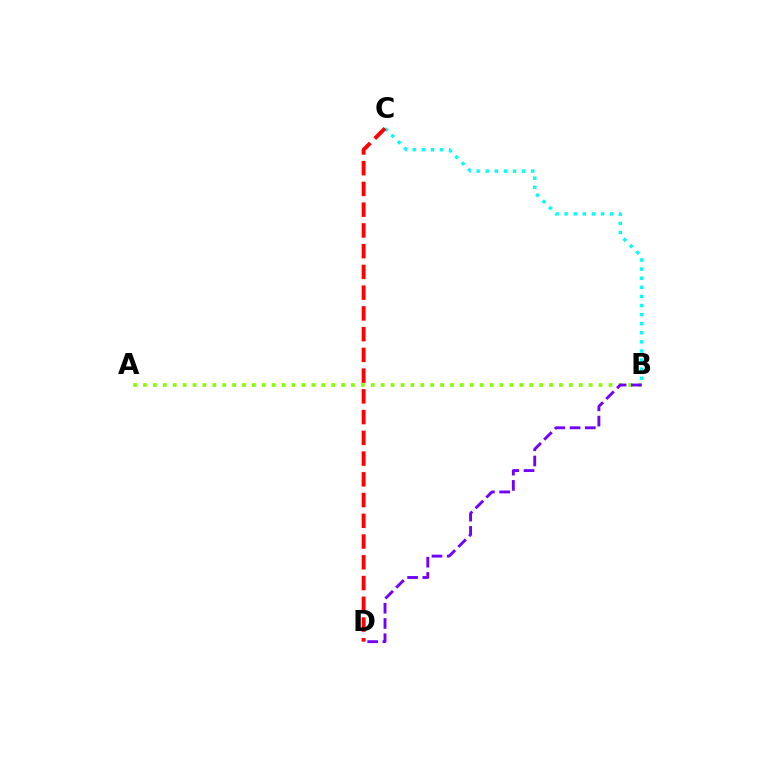{('A', 'B'): [{'color': '#84ff00', 'line_style': 'dotted', 'thickness': 2.69}], ('B', 'D'): [{'color': '#7200ff', 'line_style': 'dashed', 'thickness': 2.07}], ('B', 'C'): [{'color': '#00fff6', 'line_style': 'dotted', 'thickness': 2.47}], ('C', 'D'): [{'color': '#ff0000', 'line_style': 'dashed', 'thickness': 2.82}]}